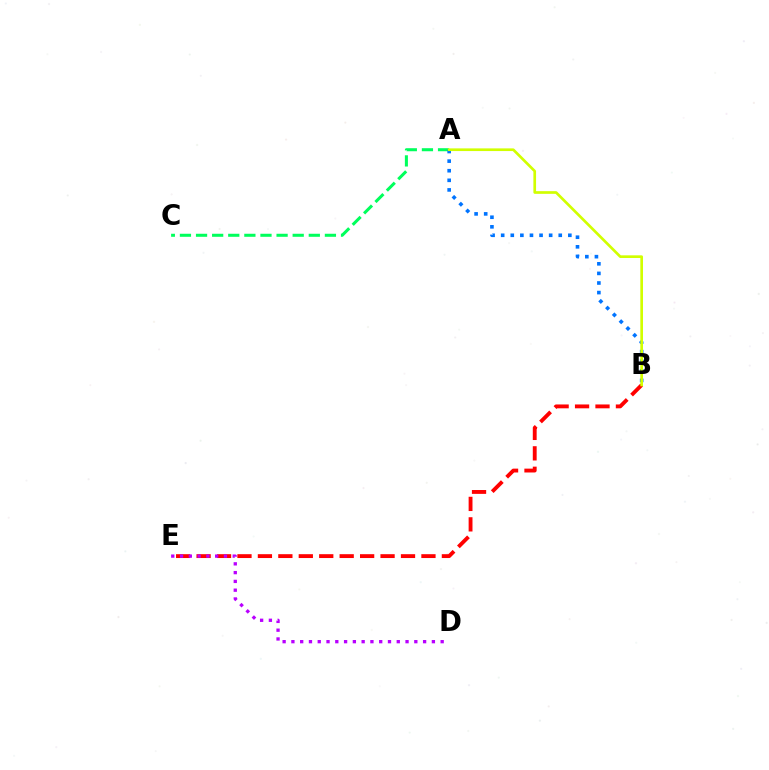{('A', 'C'): [{'color': '#00ff5c', 'line_style': 'dashed', 'thickness': 2.19}], ('B', 'E'): [{'color': '#ff0000', 'line_style': 'dashed', 'thickness': 2.78}], ('D', 'E'): [{'color': '#b900ff', 'line_style': 'dotted', 'thickness': 2.39}], ('A', 'B'): [{'color': '#0074ff', 'line_style': 'dotted', 'thickness': 2.61}, {'color': '#d1ff00', 'line_style': 'solid', 'thickness': 1.93}]}